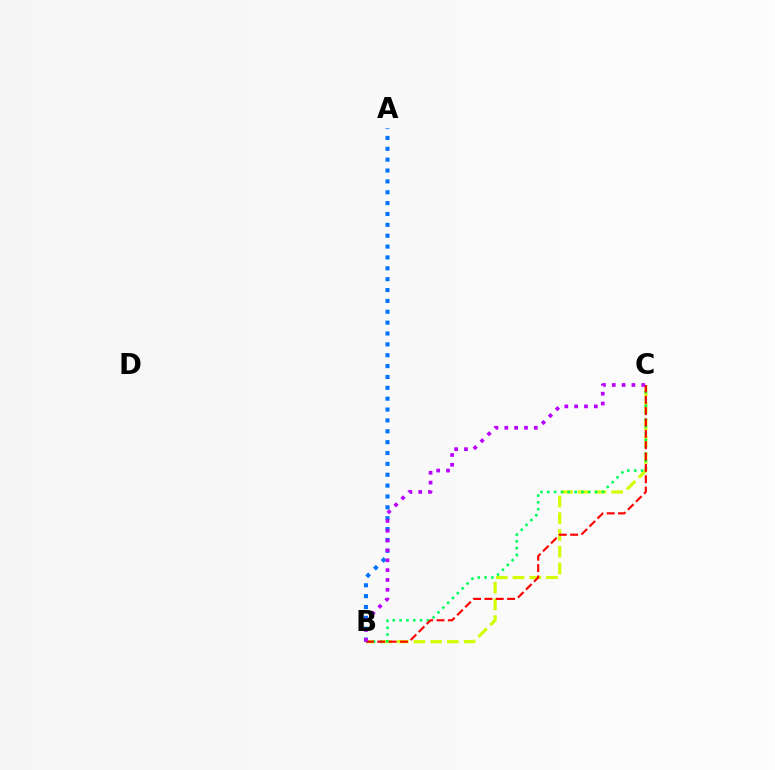{('A', 'B'): [{'color': '#0074ff', 'line_style': 'dotted', 'thickness': 2.95}], ('B', 'C'): [{'color': '#d1ff00', 'line_style': 'dashed', 'thickness': 2.27}, {'color': '#00ff5c', 'line_style': 'dotted', 'thickness': 1.86}, {'color': '#ff0000', 'line_style': 'dashed', 'thickness': 1.54}, {'color': '#b900ff', 'line_style': 'dotted', 'thickness': 2.67}]}